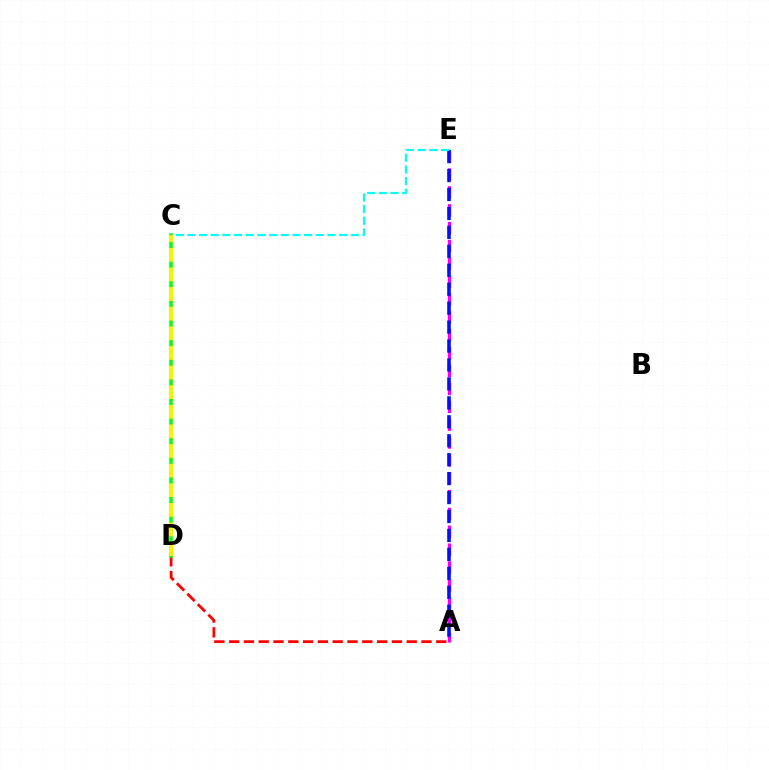{('A', 'D'): [{'color': '#ff0000', 'line_style': 'dashed', 'thickness': 2.01}], ('C', 'D'): [{'color': '#08ff00', 'line_style': 'solid', 'thickness': 2.53}, {'color': '#fcf500', 'line_style': 'dashed', 'thickness': 2.67}], ('A', 'E'): [{'color': '#ee00ff', 'line_style': 'dashed', 'thickness': 2.43}, {'color': '#0010ff', 'line_style': 'dashed', 'thickness': 2.57}], ('C', 'E'): [{'color': '#00fff6', 'line_style': 'dashed', 'thickness': 1.59}]}